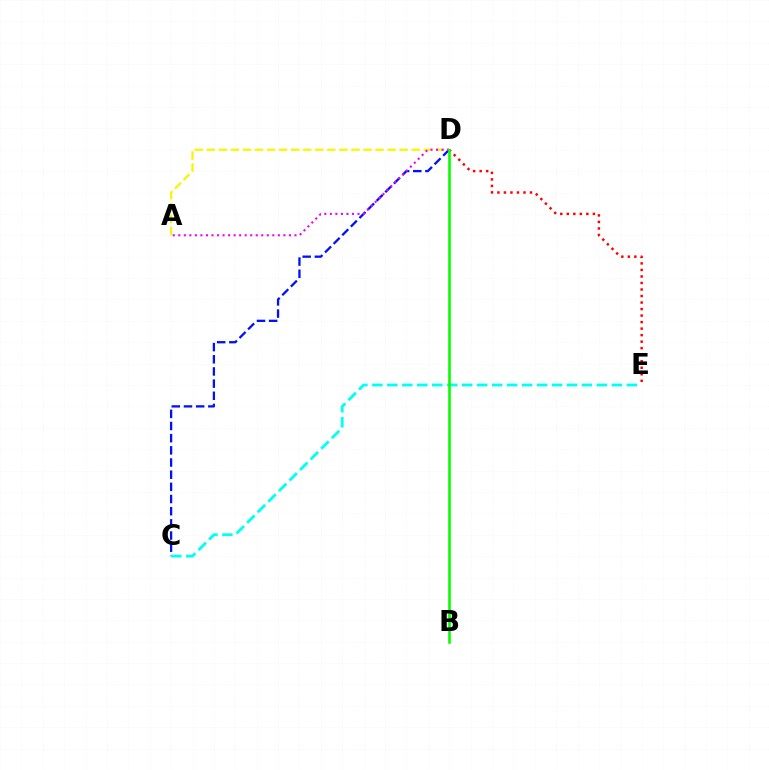{('D', 'E'): [{'color': '#ff0000', 'line_style': 'dotted', 'thickness': 1.77}], ('C', 'D'): [{'color': '#0010ff', 'line_style': 'dashed', 'thickness': 1.65}], ('A', 'D'): [{'color': '#fcf500', 'line_style': 'dashed', 'thickness': 1.64}, {'color': '#ee00ff', 'line_style': 'dotted', 'thickness': 1.5}], ('C', 'E'): [{'color': '#00fff6', 'line_style': 'dashed', 'thickness': 2.03}], ('B', 'D'): [{'color': '#08ff00', 'line_style': 'solid', 'thickness': 1.89}]}